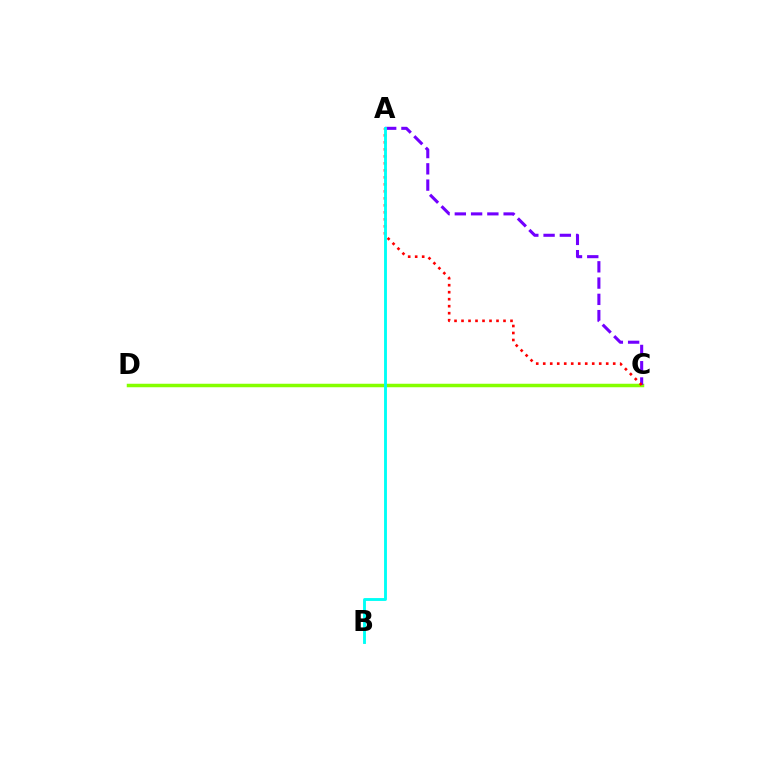{('C', 'D'): [{'color': '#84ff00', 'line_style': 'solid', 'thickness': 2.52}], ('A', 'C'): [{'color': '#7200ff', 'line_style': 'dashed', 'thickness': 2.21}, {'color': '#ff0000', 'line_style': 'dotted', 'thickness': 1.9}], ('A', 'B'): [{'color': '#00fff6', 'line_style': 'solid', 'thickness': 2.07}]}